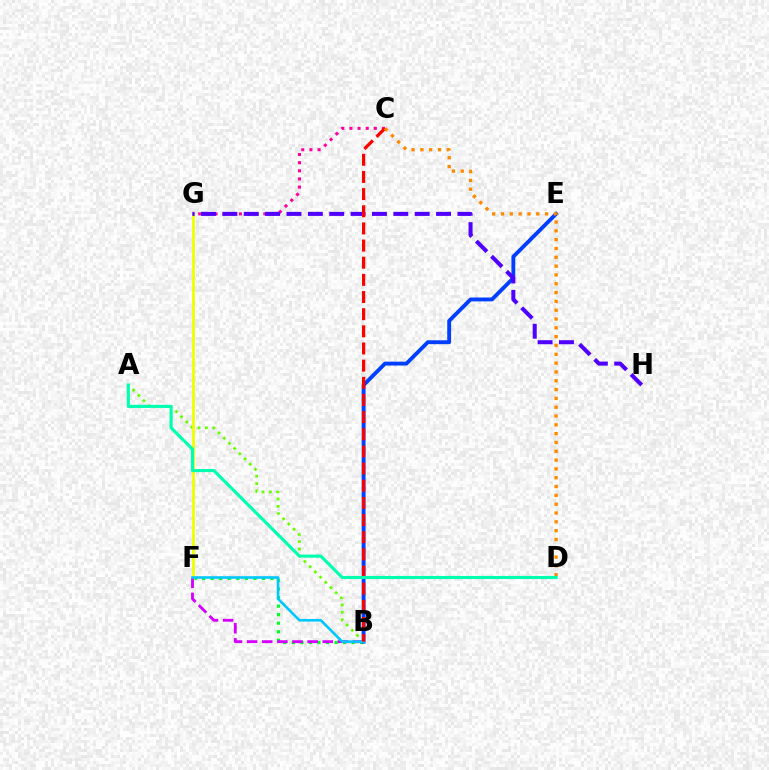{('A', 'B'): [{'color': '#66ff00', 'line_style': 'dotted', 'thickness': 2.0}], ('B', 'F'): [{'color': '#00ff27', 'line_style': 'dotted', 'thickness': 2.32}, {'color': '#d600ff', 'line_style': 'dashed', 'thickness': 2.06}, {'color': '#00c7ff', 'line_style': 'solid', 'thickness': 1.88}], ('F', 'G'): [{'color': '#eeff00', 'line_style': 'solid', 'thickness': 1.99}], ('C', 'G'): [{'color': '#ff00a0', 'line_style': 'dotted', 'thickness': 2.21}], ('B', 'E'): [{'color': '#003fff', 'line_style': 'solid', 'thickness': 2.78}], ('G', 'H'): [{'color': '#4f00ff', 'line_style': 'dashed', 'thickness': 2.9}], ('B', 'C'): [{'color': '#ff0000', 'line_style': 'dashed', 'thickness': 2.33}], ('C', 'D'): [{'color': '#ff8800', 'line_style': 'dotted', 'thickness': 2.4}], ('A', 'D'): [{'color': '#00ffaf', 'line_style': 'solid', 'thickness': 2.24}]}